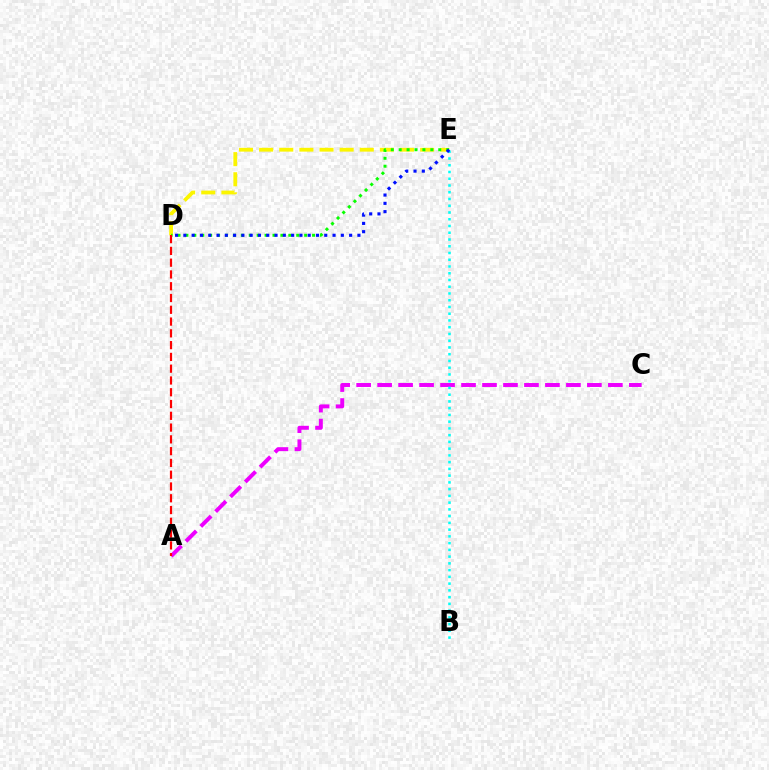{('D', 'E'): [{'color': '#fcf500', 'line_style': 'dashed', 'thickness': 2.73}, {'color': '#08ff00', 'line_style': 'dotted', 'thickness': 2.15}, {'color': '#0010ff', 'line_style': 'dotted', 'thickness': 2.25}], ('A', 'C'): [{'color': '#ee00ff', 'line_style': 'dashed', 'thickness': 2.85}], ('B', 'E'): [{'color': '#00fff6', 'line_style': 'dotted', 'thickness': 1.83}], ('A', 'D'): [{'color': '#ff0000', 'line_style': 'dashed', 'thickness': 1.6}]}